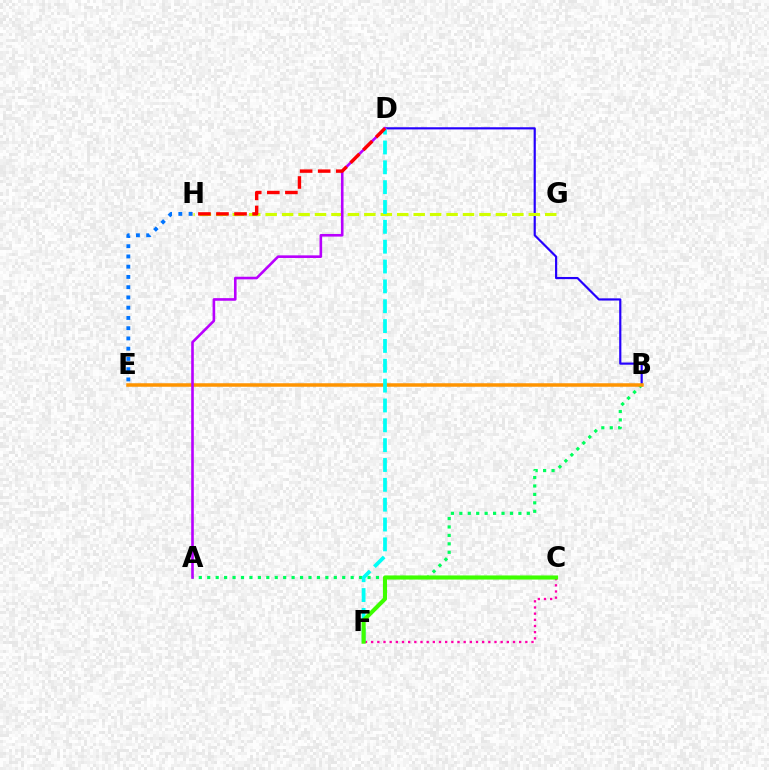{('B', 'D'): [{'color': '#2500ff', 'line_style': 'solid', 'thickness': 1.57}], ('A', 'B'): [{'color': '#00ff5c', 'line_style': 'dotted', 'thickness': 2.29}], ('C', 'F'): [{'color': '#ff00ac', 'line_style': 'dotted', 'thickness': 1.68}, {'color': '#3dff00', 'line_style': 'solid', 'thickness': 2.95}], ('G', 'H'): [{'color': '#d1ff00', 'line_style': 'dashed', 'thickness': 2.23}], ('B', 'E'): [{'color': '#ff9400', 'line_style': 'solid', 'thickness': 2.52}], ('D', 'F'): [{'color': '#00fff6', 'line_style': 'dashed', 'thickness': 2.7}], ('E', 'H'): [{'color': '#0074ff', 'line_style': 'dotted', 'thickness': 2.78}], ('A', 'D'): [{'color': '#b900ff', 'line_style': 'solid', 'thickness': 1.89}], ('D', 'H'): [{'color': '#ff0000', 'line_style': 'dashed', 'thickness': 2.45}]}